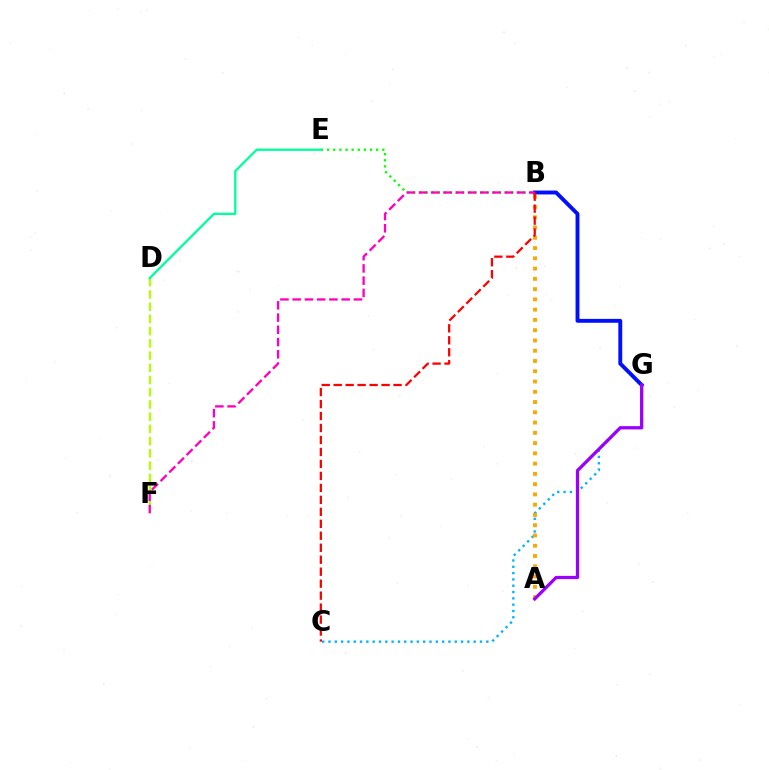{('C', 'G'): [{'color': '#00b5ff', 'line_style': 'dotted', 'thickness': 1.72}], ('B', 'G'): [{'color': '#0010ff', 'line_style': 'solid', 'thickness': 2.8}], ('B', 'E'): [{'color': '#08ff00', 'line_style': 'dotted', 'thickness': 1.67}], ('D', 'F'): [{'color': '#b3ff00', 'line_style': 'dashed', 'thickness': 1.66}], ('A', 'B'): [{'color': '#ffa500', 'line_style': 'dotted', 'thickness': 2.79}], ('A', 'G'): [{'color': '#9b00ff', 'line_style': 'solid', 'thickness': 2.35}], ('B', 'C'): [{'color': '#ff0000', 'line_style': 'dashed', 'thickness': 1.63}], ('D', 'E'): [{'color': '#00ff9d', 'line_style': 'solid', 'thickness': 1.65}], ('B', 'F'): [{'color': '#ff00bd', 'line_style': 'dashed', 'thickness': 1.66}]}